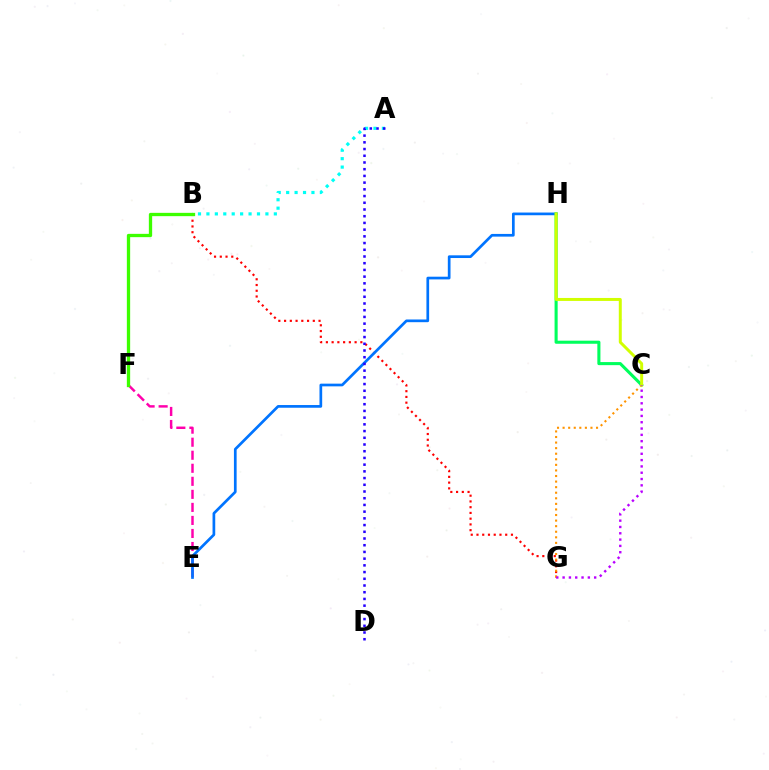{('B', 'G'): [{'color': '#ff0000', 'line_style': 'dotted', 'thickness': 1.56}], ('A', 'B'): [{'color': '#00fff6', 'line_style': 'dotted', 'thickness': 2.29}], ('E', 'F'): [{'color': '#ff00ac', 'line_style': 'dashed', 'thickness': 1.77}], ('E', 'H'): [{'color': '#0074ff', 'line_style': 'solid', 'thickness': 1.95}], ('C', 'H'): [{'color': '#00ff5c', 'line_style': 'solid', 'thickness': 2.22}, {'color': '#d1ff00', 'line_style': 'solid', 'thickness': 2.14}], ('B', 'F'): [{'color': '#3dff00', 'line_style': 'solid', 'thickness': 2.38}], ('C', 'G'): [{'color': '#ff9400', 'line_style': 'dotted', 'thickness': 1.51}, {'color': '#b900ff', 'line_style': 'dotted', 'thickness': 1.71}], ('A', 'D'): [{'color': '#2500ff', 'line_style': 'dotted', 'thickness': 1.82}]}